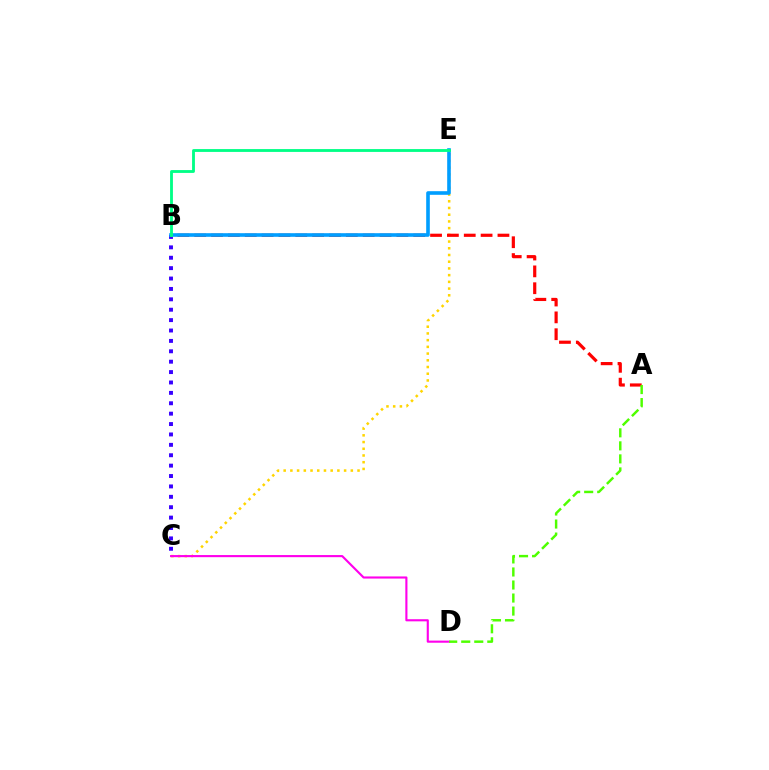{('C', 'E'): [{'color': '#ffd500', 'line_style': 'dotted', 'thickness': 1.82}], ('C', 'D'): [{'color': '#ff00ed', 'line_style': 'solid', 'thickness': 1.53}], ('B', 'C'): [{'color': '#3700ff', 'line_style': 'dotted', 'thickness': 2.82}], ('A', 'B'): [{'color': '#ff0000', 'line_style': 'dashed', 'thickness': 2.29}], ('A', 'D'): [{'color': '#4fff00', 'line_style': 'dashed', 'thickness': 1.77}], ('B', 'E'): [{'color': '#009eff', 'line_style': 'solid', 'thickness': 2.61}, {'color': '#00ff86', 'line_style': 'solid', 'thickness': 2.04}]}